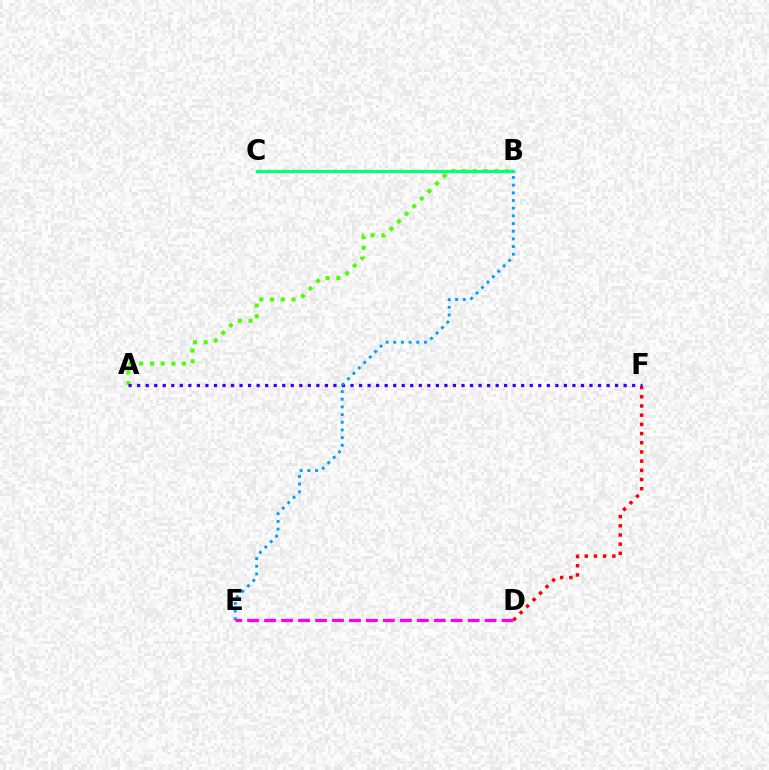{('A', 'B'): [{'color': '#4fff00', 'line_style': 'dotted', 'thickness': 2.92}], ('B', 'C'): [{'color': '#ffd500', 'line_style': 'solid', 'thickness': 2.4}, {'color': '#00ff86', 'line_style': 'solid', 'thickness': 2.22}], ('D', 'F'): [{'color': '#ff0000', 'line_style': 'dotted', 'thickness': 2.5}], ('A', 'F'): [{'color': '#3700ff', 'line_style': 'dotted', 'thickness': 2.32}], ('B', 'E'): [{'color': '#009eff', 'line_style': 'dotted', 'thickness': 2.09}], ('D', 'E'): [{'color': '#ff00ed', 'line_style': 'dashed', 'thickness': 2.3}]}